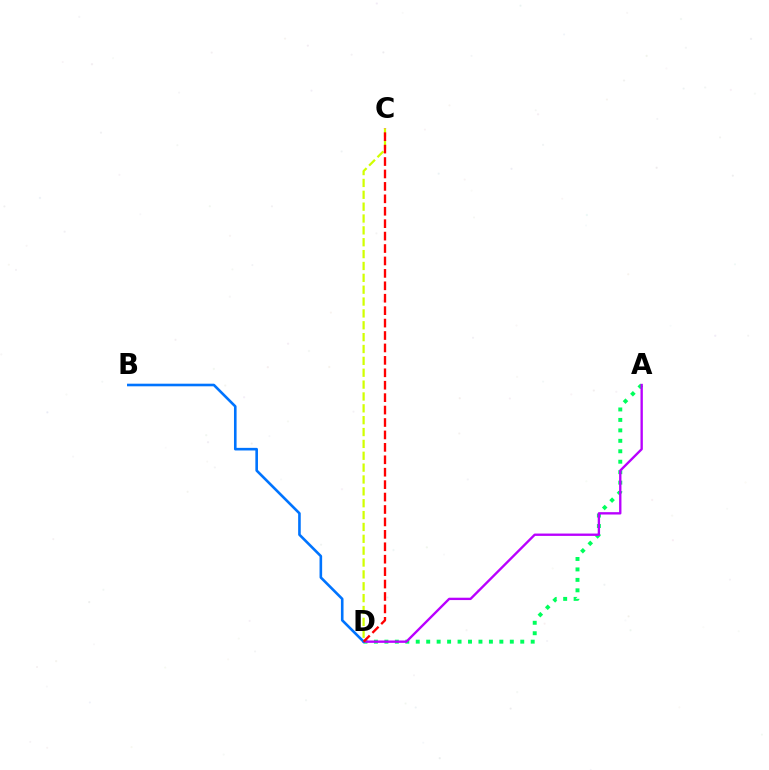{('A', 'D'): [{'color': '#00ff5c', 'line_style': 'dotted', 'thickness': 2.84}, {'color': '#b900ff', 'line_style': 'solid', 'thickness': 1.7}], ('C', 'D'): [{'color': '#d1ff00', 'line_style': 'dashed', 'thickness': 1.61}, {'color': '#ff0000', 'line_style': 'dashed', 'thickness': 1.69}], ('B', 'D'): [{'color': '#0074ff', 'line_style': 'solid', 'thickness': 1.88}]}